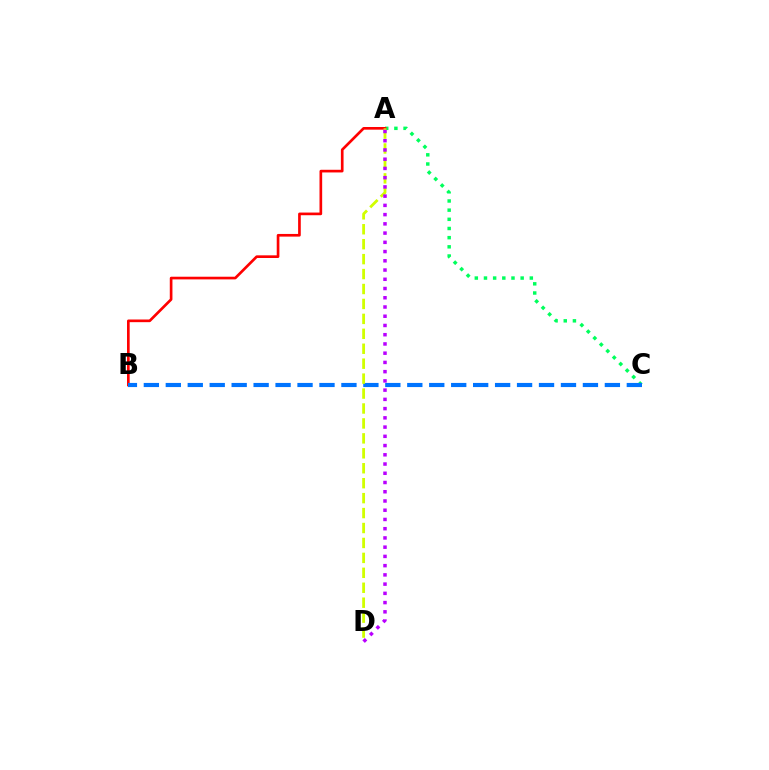{('A', 'C'): [{'color': '#00ff5c', 'line_style': 'dotted', 'thickness': 2.49}], ('A', 'B'): [{'color': '#ff0000', 'line_style': 'solid', 'thickness': 1.92}], ('B', 'C'): [{'color': '#0074ff', 'line_style': 'dashed', 'thickness': 2.98}], ('A', 'D'): [{'color': '#d1ff00', 'line_style': 'dashed', 'thickness': 2.03}, {'color': '#b900ff', 'line_style': 'dotted', 'thickness': 2.51}]}